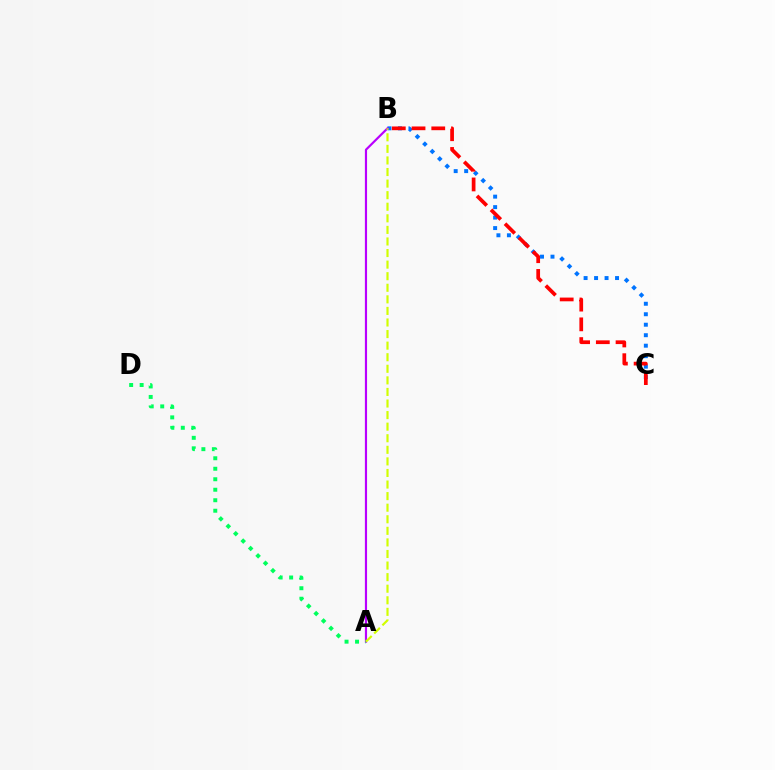{('B', 'C'): [{'color': '#0074ff', 'line_style': 'dotted', 'thickness': 2.85}, {'color': '#ff0000', 'line_style': 'dashed', 'thickness': 2.68}], ('A', 'B'): [{'color': '#b900ff', 'line_style': 'solid', 'thickness': 1.57}, {'color': '#d1ff00', 'line_style': 'dashed', 'thickness': 1.57}], ('A', 'D'): [{'color': '#00ff5c', 'line_style': 'dotted', 'thickness': 2.85}]}